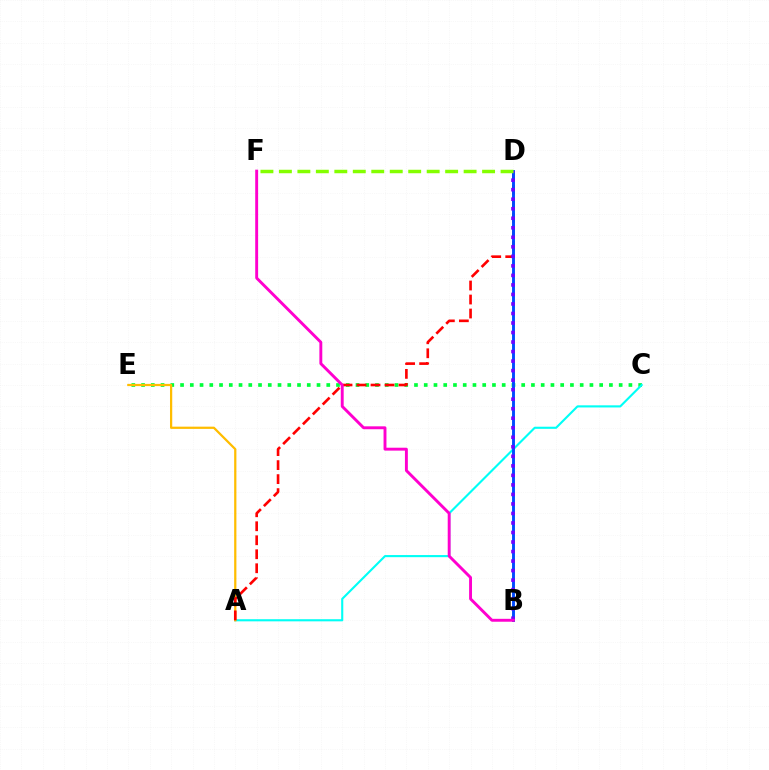{('C', 'E'): [{'color': '#00ff39', 'line_style': 'dotted', 'thickness': 2.65}], ('A', 'C'): [{'color': '#00fff6', 'line_style': 'solid', 'thickness': 1.53}], ('A', 'E'): [{'color': '#ffbd00', 'line_style': 'solid', 'thickness': 1.61}], ('A', 'D'): [{'color': '#ff0000', 'line_style': 'dashed', 'thickness': 1.9}], ('B', 'D'): [{'color': '#004bff', 'line_style': 'solid', 'thickness': 2.09}, {'color': '#7200ff', 'line_style': 'dotted', 'thickness': 2.59}], ('B', 'F'): [{'color': '#ff00cf', 'line_style': 'solid', 'thickness': 2.09}], ('D', 'F'): [{'color': '#84ff00', 'line_style': 'dashed', 'thickness': 2.51}]}